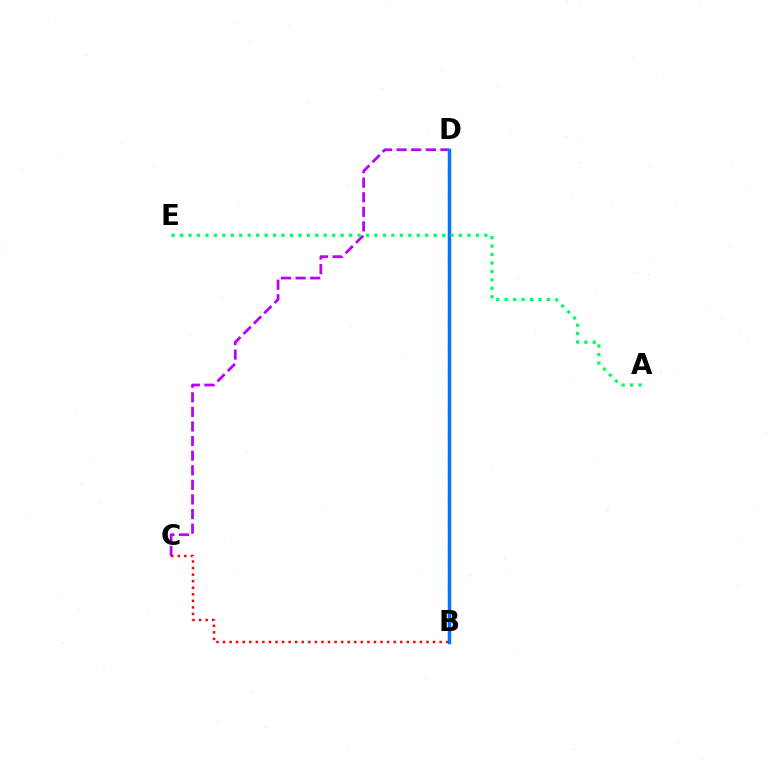{('C', 'D'): [{'color': '#b900ff', 'line_style': 'dashed', 'thickness': 1.98}], ('B', 'C'): [{'color': '#ff0000', 'line_style': 'dotted', 'thickness': 1.78}], ('B', 'D'): [{'color': '#d1ff00', 'line_style': 'dashed', 'thickness': 1.71}, {'color': '#0074ff', 'line_style': 'solid', 'thickness': 2.48}], ('A', 'E'): [{'color': '#00ff5c', 'line_style': 'dotted', 'thickness': 2.3}]}